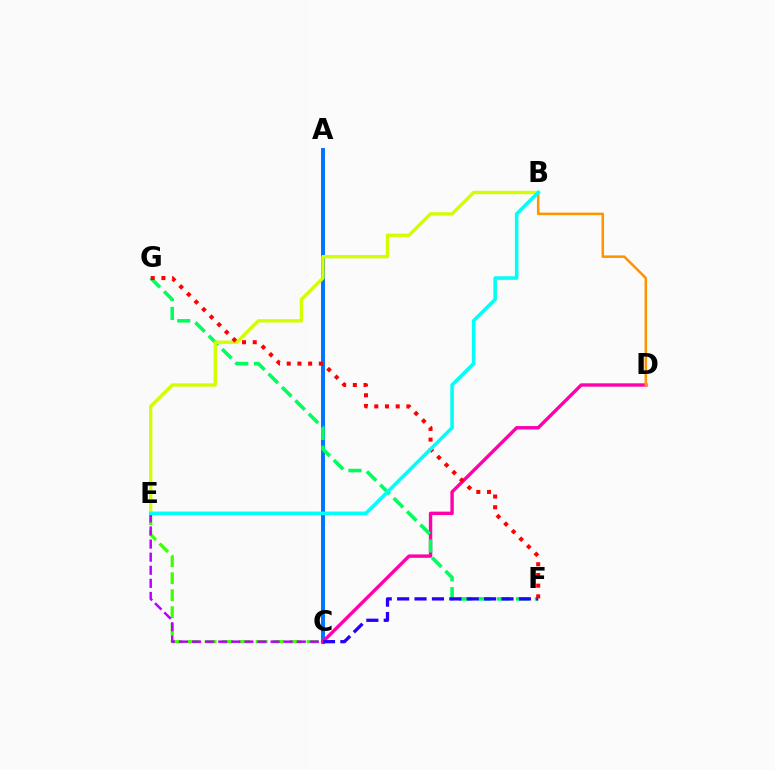{('A', 'C'): [{'color': '#0074ff', 'line_style': 'solid', 'thickness': 2.83}], ('C', 'D'): [{'color': '#ff00ac', 'line_style': 'solid', 'thickness': 2.44}], ('F', 'G'): [{'color': '#00ff5c', 'line_style': 'dashed', 'thickness': 2.57}, {'color': '#ff0000', 'line_style': 'dotted', 'thickness': 2.91}], ('C', 'E'): [{'color': '#3dff00', 'line_style': 'dashed', 'thickness': 2.31}, {'color': '#b900ff', 'line_style': 'dashed', 'thickness': 1.78}], ('B', 'E'): [{'color': '#d1ff00', 'line_style': 'solid', 'thickness': 2.41}, {'color': '#00fff6', 'line_style': 'solid', 'thickness': 2.56}], ('C', 'F'): [{'color': '#2500ff', 'line_style': 'dashed', 'thickness': 2.36}], ('B', 'D'): [{'color': '#ff9400', 'line_style': 'solid', 'thickness': 1.82}]}